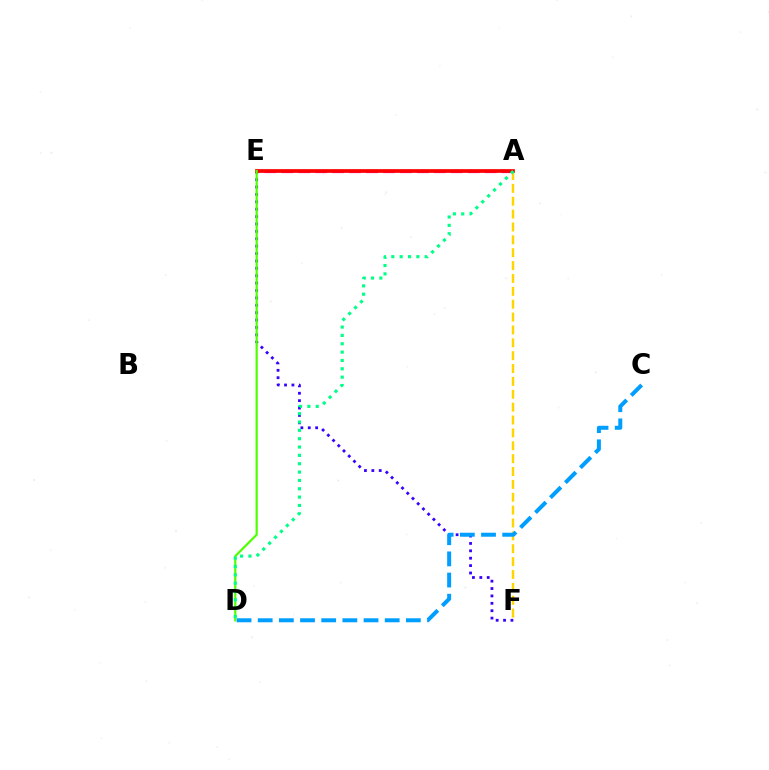{('A', 'F'): [{'color': '#ffd500', 'line_style': 'dashed', 'thickness': 1.75}], ('A', 'E'): [{'color': '#ff00ed', 'line_style': 'dashed', 'thickness': 2.3}, {'color': '#ff0000', 'line_style': 'solid', 'thickness': 2.67}], ('E', 'F'): [{'color': '#3700ff', 'line_style': 'dotted', 'thickness': 2.01}], ('C', 'D'): [{'color': '#009eff', 'line_style': 'dashed', 'thickness': 2.88}], ('D', 'E'): [{'color': '#4fff00', 'line_style': 'solid', 'thickness': 1.59}], ('A', 'D'): [{'color': '#00ff86', 'line_style': 'dotted', 'thickness': 2.27}]}